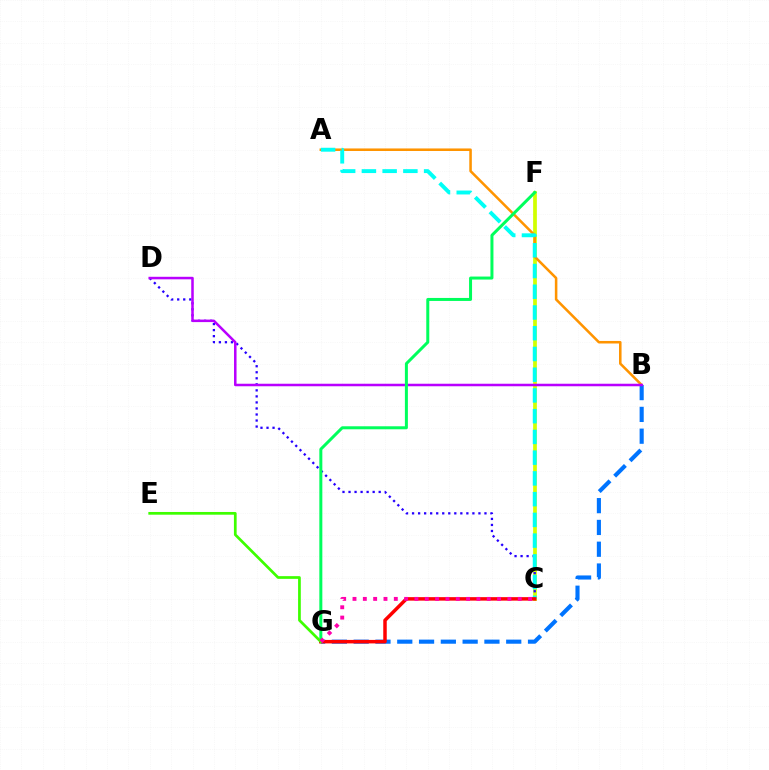{('C', 'F'): [{'color': '#d1ff00', 'line_style': 'solid', 'thickness': 2.68}], ('A', 'B'): [{'color': '#ff9400', 'line_style': 'solid', 'thickness': 1.83}], ('B', 'G'): [{'color': '#0074ff', 'line_style': 'dashed', 'thickness': 2.96}], ('C', 'D'): [{'color': '#2500ff', 'line_style': 'dotted', 'thickness': 1.64}], ('A', 'C'): [{'color': '#00fff6', 'line_style': 'dashed', 'thickness': 2.82}], ('B', 'D'): [{'color': '#b900ff', 'line_style': 'solid', 'thickness': 1.82}], ('F', 'G'): [{'color': '#00ff5c', 'line_style': 'solid', 'thickness': 2.16}], ('C', 'G'): [{'color': '#ff0000', 'line_style': 'solid', 'thickness': 2.51}, {'color': '#ff00ac', 'line_style': 'dotted', 'thickness': 2.81}], ('E', 'G'): [{'color': '#3dff00', 'line_style': 'solid', 'thickness': 1.96}]}